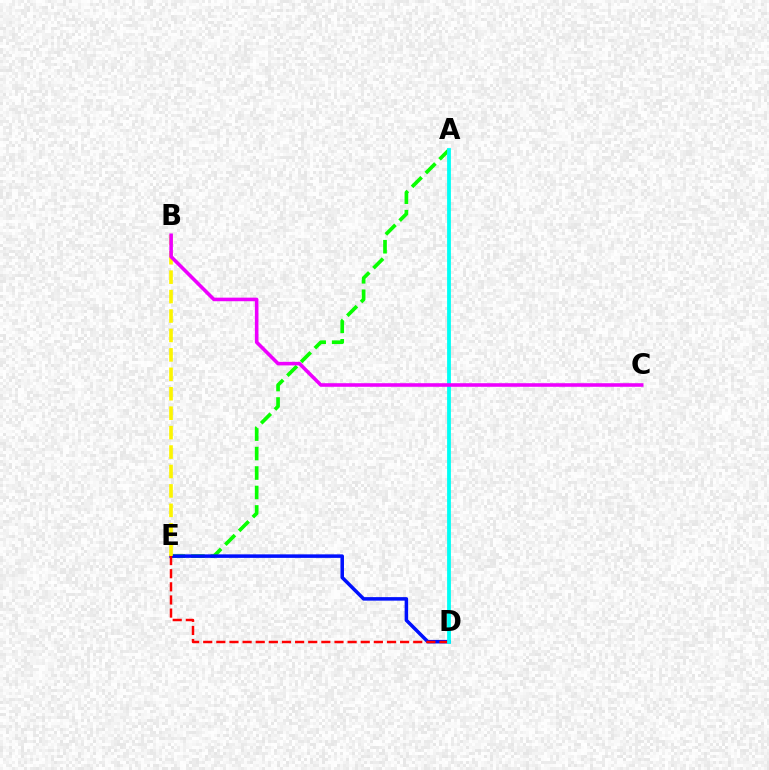{('A', 'E'): [{'color': '#08ff00', 'line_style': 'dashed', 'thickness': 2.64}], ('D', 'E'): [{'color': '#0010ff', 'line_style': 'solid', 'thickness': 2.53}, {'color': '#ff0000', 'line_style': 'dashed', 'thickness': 1.78}], ('B', 'E'): [{'color': '#fcf500', 'line_style': 'dashed', 'thickness': 2.64}], ('A', 'D'): [{'color': '#00fff6', 'line_style': 'solid', 'thickness': 2.74}], ('B', 'C'): [{'color': '#ee00ff', 'line_style': 'solid', 'thickness': 2.58}]}